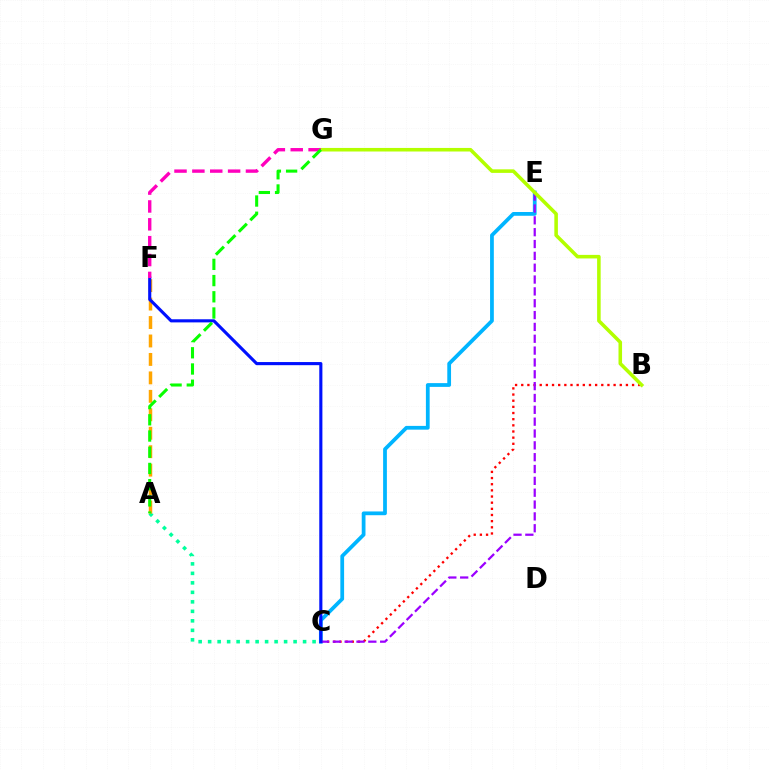{('A', 'C'): [{'color': '#00ff9d', 'line_style': 'dotted', 'thickness': 2.58}], ('B', 'C'): [{'color': '#ff0000', 'line_style': 'dotted', 'thickness': 1.67}], ('C', 'E'): [{'color': '#00b5ff', 'line_style': 'solid', 'thickness': 2.71}, {'color': '#9b00ff', 'line_style': 'dashed', 'thickness': 1.61}], ('B', 'G'): [{'color': '#b3ff00', 'line_style': 'solid', 'thickness': 2.56}], ('A', 'F'): [{'color': '#ffa500', 'line_style': 'dashed', 'thickness': 2.51}], ('C', 'F'): [{'color': '#0010ff', 'line_style': 'solid', 'thickness': 2.24}], ('F', 'G'): [{'color': '#ff00bd', 'line_style': 'dashed', 'thickness': 2.43}], ('A', 'G'): [{'color': '#08ff00', 'line_style': 'dashed', 'thickness': 2.2}]}